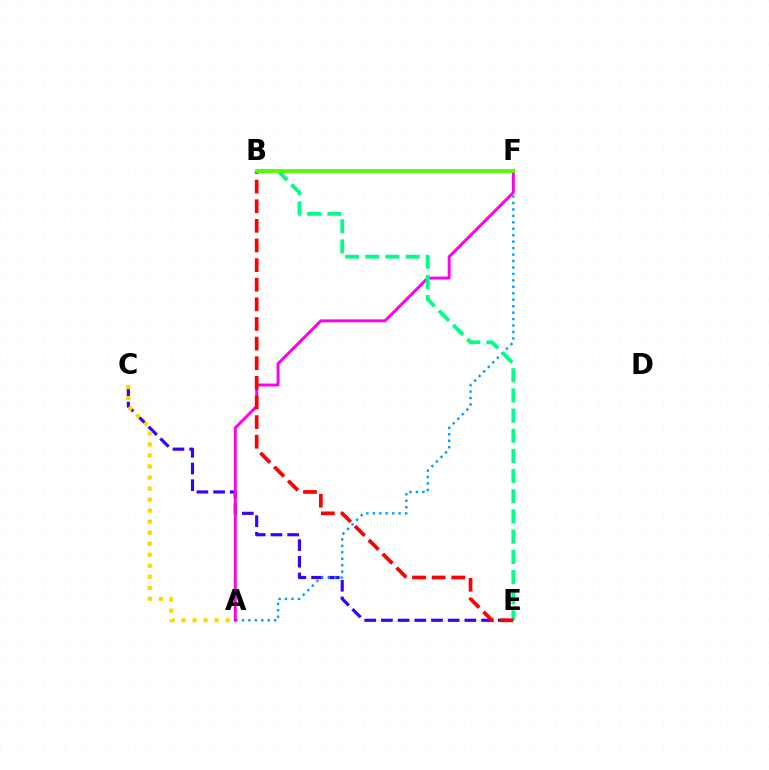{('C', 'E'): [{'color': '#3700ff', 'line_style': 'dashed', 'thickness': 2.27}], ('A', 'F'): [{'color': '#009eff', 'line_style': 'dotted', 'thickness': 1.75}, {'color': '#ff00ed', 'line_style': 'solid', 'thickness': 2.1}], ('B', 'E'): [{'color': '#00ff86', 'line_style': 'dashed', 'thickness': 2.74}, {'color': '#ff0000', 'line_style': 'dashed', 'thickness': 2.67}], ('A', 'C'): [{'color': '#ffd500', 'line_style': 'dotted', 'thickness': 3.0}], ('B', 'F'): [{'color': '#4fff00', 'line_style': 'solid', 'thickness': 2.7}]}